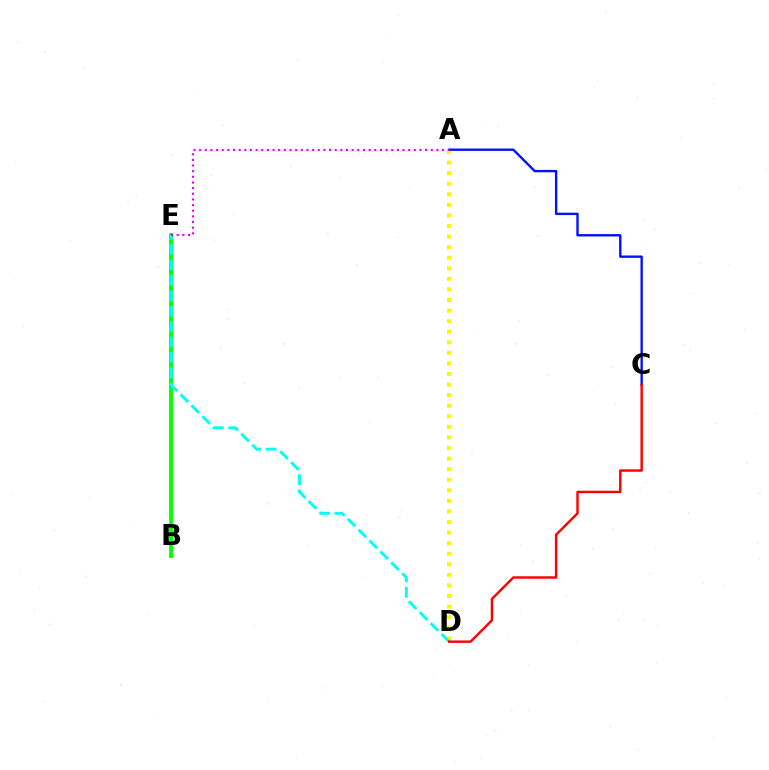{('A', 'D'): [{'color': '#fcf500', 'line_style': 'dotted', 'thickness': 2.87}], ('B', 'E'): [{'color': '#08ff00', 'line_style': 'solid', 'thickness': 2.8}], ('A', 'C'): [{'color': '#0010ff', 'line_style': 'solid', 'thickness': 1.7}], ('D', 'E'): [{'color': '#00fff6', 'line_style': 'dashed', 'thickness': 2.09}], ('A', 'E'): [{'color': '#ee00ff', 'line_style': 'dotted', 'thickness': 1.54}], ('C', 'D'): [{'color': '#ff0000', 'line_style': 'solid', 'thickness': 1.75}]}